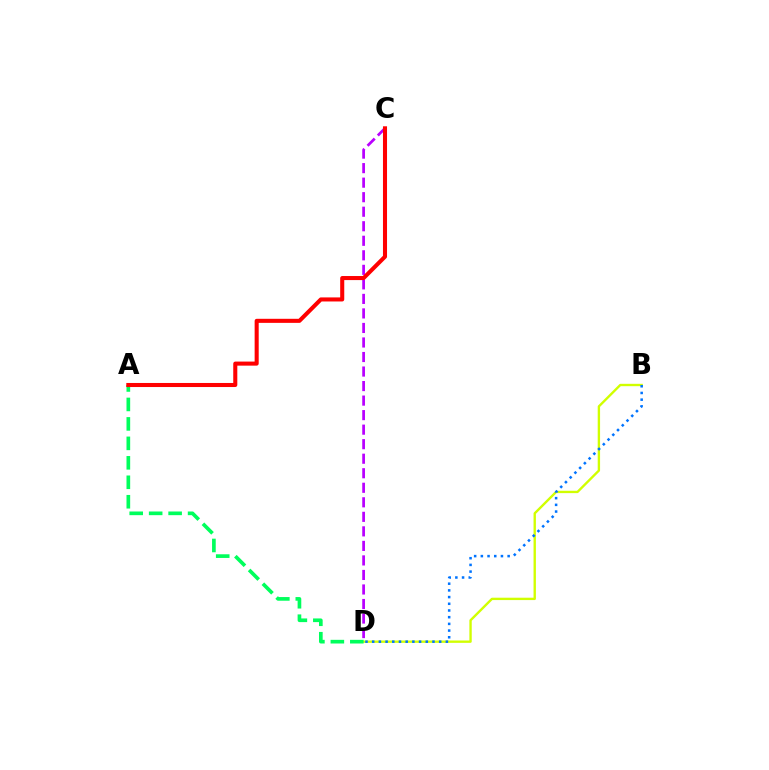{('B', 'D'): [{'color': '#d1ff00', 'line_style': 'solid', 'thickness': 1.71}, {'color': '#0074ff', 'line_style': 'dotted', 'thickness': 1.82}], ('C', 'D'): [{'color': '#b900ff', 'line_style': 'dashed', 'thickness': 1.97}], ('A', 'D'): [{'color': '#00ff5c', 'line_style': 'dashed', 'thickness': 2.64}], ('A', 'C'): [{'color': '#ff0000', 'line_style': 'solid', 'thickness': 2.93}]}